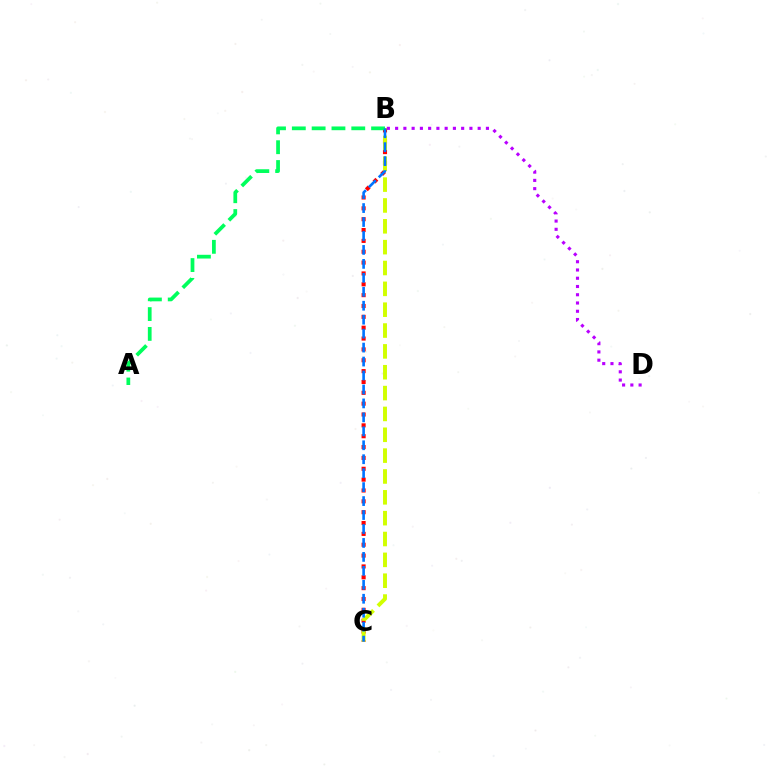{('B', 'D'): [{'color': '#b900ff', 'line_style': 'dotted', 'thickness': 2.24}], ('B', 'C'): [{'color': '#ff0000', 'line_style': 'dotted', 'thickness': 2.95}, {'color': '#d1ff00', 'line_style': 'dashed', 'thickness': 2.83}, {'color': '#0074ff', 'line_style': 'dashed', 'thickness': 1.9}], ('A', 'B'): [{'color': '#00ff5c', 'line_style': 'dashed', 'thickness': 2.69}]}